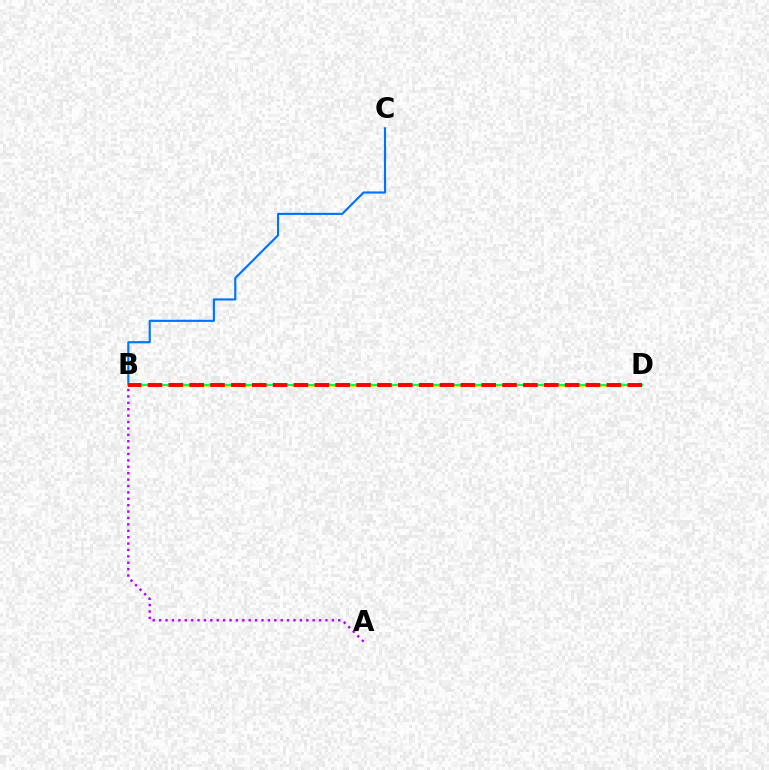{('B', 'D'): [{'color': '#d1ff00', 'line_style': 'dashed', 'thickness': 2.42}, {'color': '#00ff5c', 'line_style': 'solid', 'thickness': 1.52}, {'color': '#ff0000', 'line_style': 'dashed', 'thickness': 2.83}], ('A', 'B'): [{'color': '#b900ff', 'line_style': 'dotted', 'thickness': 1.74}], ('B', 'C'): [{'color': '#0074ff', 'line_style': 'solid', 'thickness': 1.54}]}